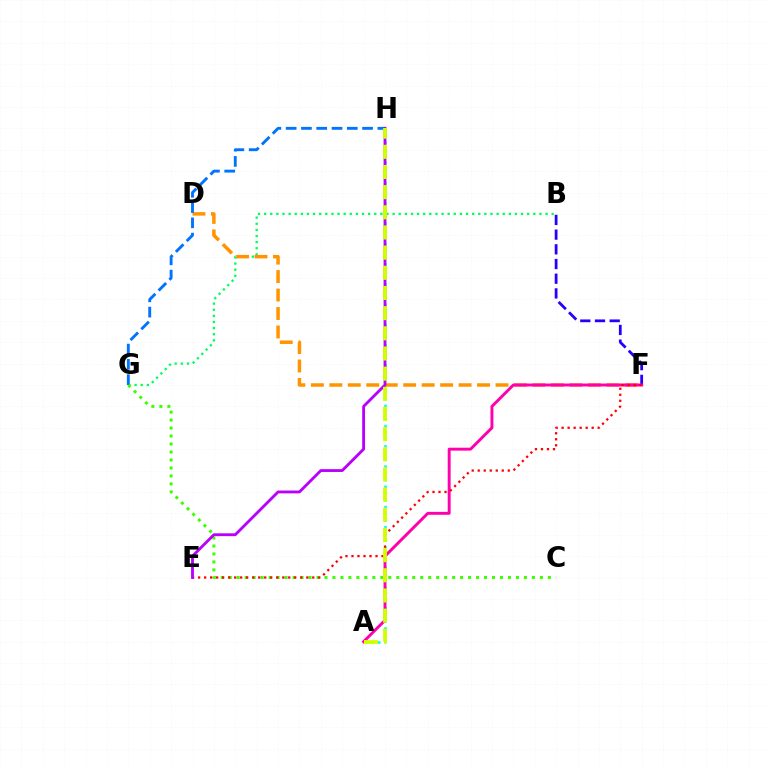{('A', 'H'): [{'color': '#00fff6', 'line_style': 'dotted', 'thickness': 1.83}, {'color': '#d1ff00', 'line_style': 'dashed', 'thickness': 2.74}], ('B', 'G'): [{'color': '#00ff5c', 'line_style': 'dotted', 'thickness': 1.66}], ('D', 'F'): [{'color': '#ff9400', 'line_style': 'dashed', 'thickness': 2.51}], ('B', 'F'): [{'color': '#2500ff', 'line_style': 'dashed', 'thickness': 2.0}], ('G', 'H'): [{'color': '#0074ff', 'line_style': 'dashed', 'thickness': 2.08}], ('A', 'F'): [{'color': '#ff00ac', 'line_style': 'solid', 'thickness': 2.11}], ('C', 'G'): [{'color': '#3dff00', 'line_style': 'dotted', 'thickness': 2.17}], ('E', 'F'): [{'color': '#ff0000', 'line_style': 'dotted', 'thickness': 1.63}], ('E', 'H'): [{'color': '#b900ff', 'line_style': 'solid', 'thickness': 2.05}]}